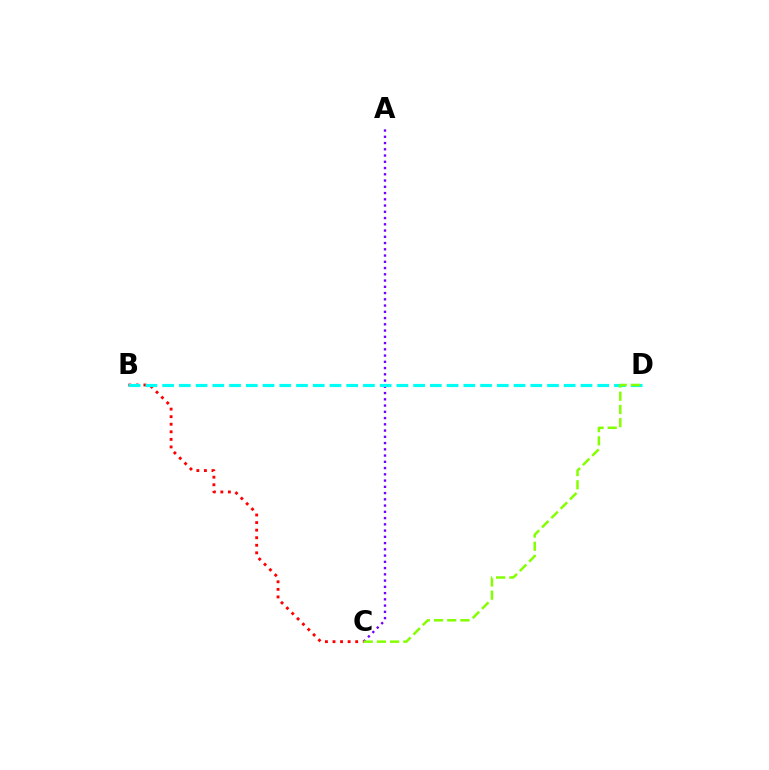{('A', 'C'): [{'color': '#7200ff', 'line_style': 'dotted', 'thickness': 1.7}], ('B', 'C'): [{'color': '#ff0000', 'line_style': 'dotted', 'thickness': 2.05}], ('B', 'D'): [{'color': '#00fff6', 'line_style': 'dashed', 'thickness': 2.27}], ('C', 'D'): [{'color': '#84ff00', 'line_style': 'dashed', 'thickness': 1.79}]}